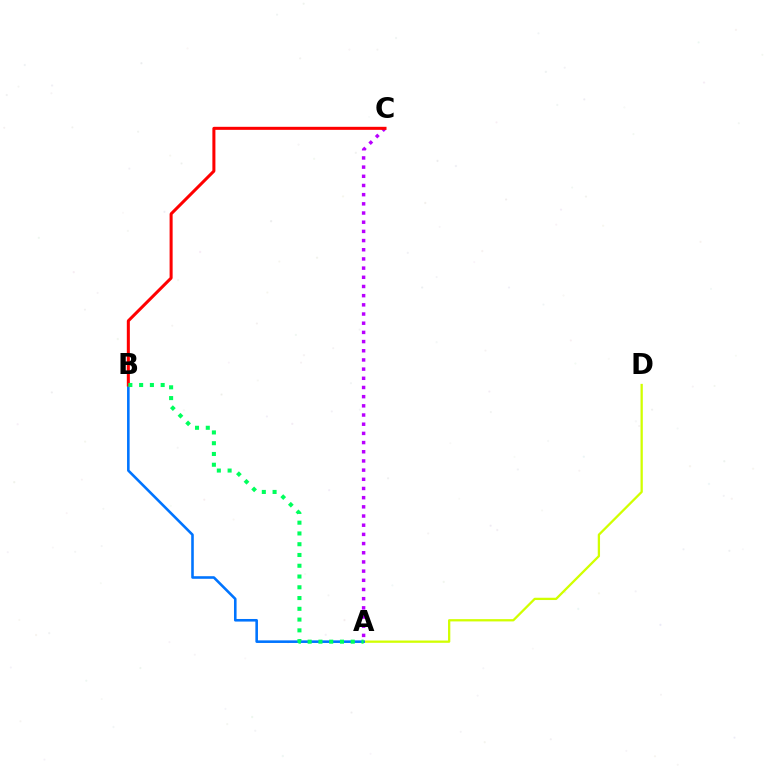{('A', 'C'): [{'color': '#b900ff', 'line_style': 'dotted', 'thickness': 2.49}], ('A', 'D'): [{'color': '#d1ff00', 'line_style': 'solid', 'thickness': 1.64}], ('A', 'B'): [{'color': '#0074ff', 'line_style': 'solid', 'thickness': 1.86}, {'color': '#00ff5c', 'line_style': 'dotted', 'thickness': 2.93}], ('B', 'C'): [{'color': '#ff0000', 'line_style': 'solid', 'thickness': 2.18}]}